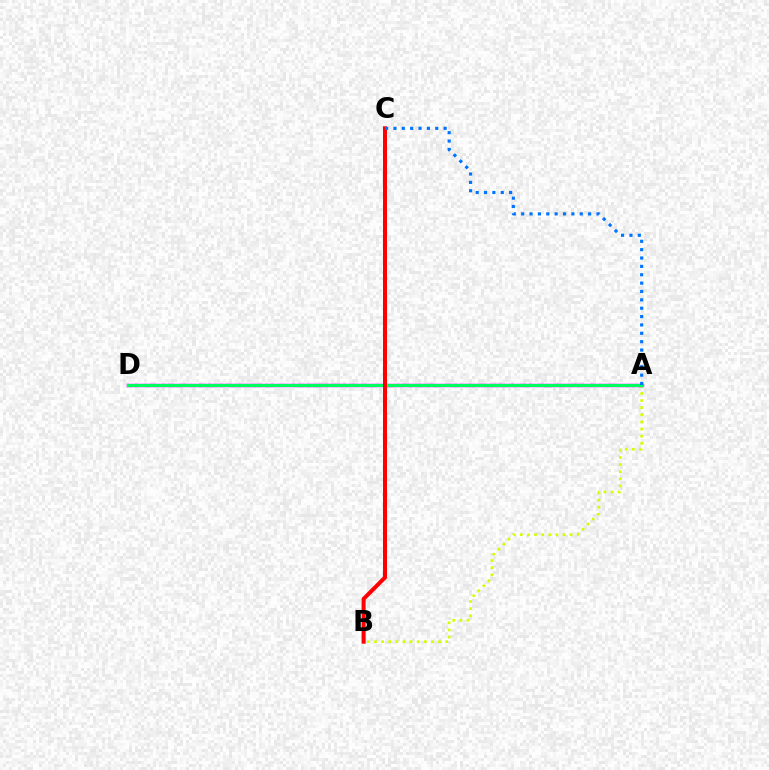{('A', 'B'): [{'color': '#d1ff00', 'line_style': 'dotted', 'thickness': 1.93}], ('A', 'D'): [{'color': '#b900ff', 'line_style': 'solid', 'thickness': 2.47}, {'color': '#00ff5c', 'line_style': 'solid', 'thickness': 2.14}], ('B', 'C'): [{'color': '#ff0000', 'line_style': 'solid', 'thickness': 2.89}], ('A', 'C'): [{'color': '#0074ff', 'line_style': 'dotted', 'thickness': 2.27}]}